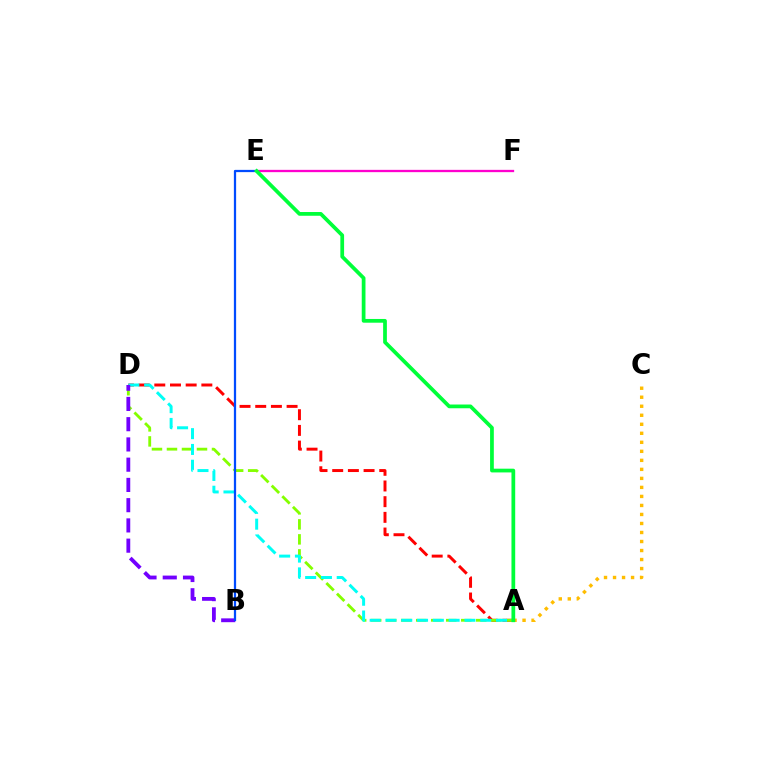{('A', 'D'): [{'color': '#ff0000', 'line_style': 'dashed', 'thickness': 2.13}, {'color': '#84ff00', 'line_style': 'dashed', 'thickness': 2.04}, {'color': '#00fff6', 'line_style': 'dashed', 'thickness': 2.15}], ('A', 'C'): [{'color': '#ffbd00', 'line_style': 'dotted', 'thickness': 2.45}], ('E', 'F'): [{'color': '#ff00cf', 'line_style': 'solid', 'thickness': 1.66}], ('B', 'D'): [{'color': '#7200ff', 'line_style': 'dashed', 'thickness': 2.75}], ('B', 'E'): [{'color': '#004bff', 'line_style': 'solid', 'thickness': 1.62}], ('A', 'E'): [{'color': '#00ff39', 'line_style': 'solid', 'thickness': 2.69}]}